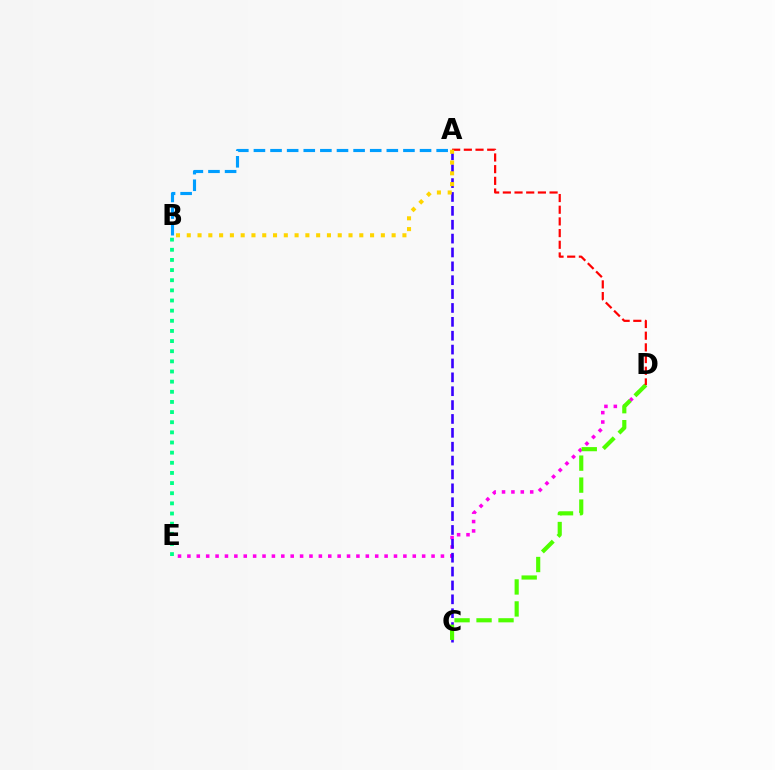{('D', 'E'): [{'color': '#ff00ed', 'line_style': 'dotted', 'thickness': 2.55}], ('B', 'E'): [{'color': '#00ff86', 'line_style': 'dotted', 'thickness': 2.76}], ('A', 'C'): [{'color': '#3700ff', 'line_style': 'dashed', 'thickness': 1.88}], ('C', 'D'): [{'color': '#4fff00', 'line_style': 'dashed', 'thickness': 2.99}], ('A', 'D'): [{'color': '#ff0000', 'line_style': 'dashed', 'thickness': 1.59}], ('A', 'B'): [{'color': '#009eff', 'line_style': 'dashed', 'thickness': 2.26}, {'color': '#ffd500', 'line_style': 'dotted', 'thickness': 2.93}]}